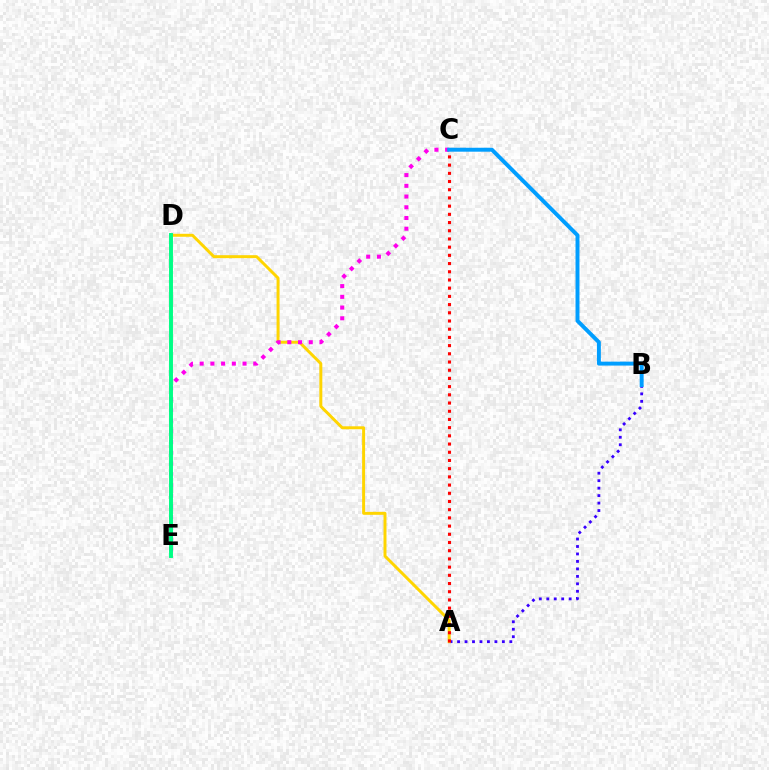{('A', 'B'): [{'color': '#3700ff', 'line_style': 'dotted', 'thickness': 2.03}], ('A', 'D'): [{'color': '#ffd500', 'line_style': 'solid', 'thickness': 2.13}], ('C', 'E'): [{'color': '#ff00ed', 'line_style': 'dotted', 'thickness': 2.91}], ('D', 'E'): [{'color': '#4fff00', 'line_style': 'solid', 'thickness': 1.78}, {'color': '#00ff86', 'line_style': 'solid', 'thickness': 2.81}], ('B', 'C'): [{'color': '#009eff', 'line_style': 'solid', 'thickness': 2.84}], ('A', 'C'): [{'color': '#ff0000', 'line_style': 'dotted', 'thickness': 2.23}]}